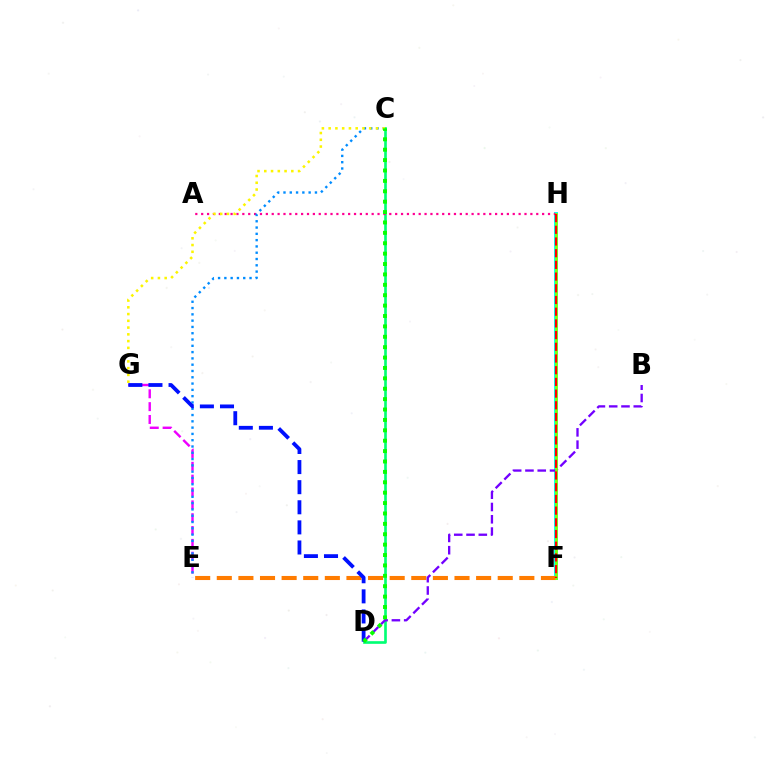{('F', 'H'): [{'color': '#00fff6', 'line_style': 'solid', 'thickness': 2.85}, {'color': '#84ff00', 'line_style': 'solid', 'thickness': 1.96}, {'color': '#ff0000', 'line_style': 'dashed', 'thickness': 1.59}], ('E', 'F'): [{'color': '#ff7c00', 'line_style': 'dashed', 'thickness': 2.94}], ('C', 'D'): [{'color': '#00ff74', 'line_style': 'solid', 'thickness': 1.91}, {'color': '#08ff00', 'line_style': 'dotted', 'thickness': 2.82}], ('A', 'H'): [{'color': '#ff0094', 'line_style': 'dotted', 'thickness': 1.6}], ('B', 'D'): [{'color': '#7200ff', 'line_style': 'dashed', 'thickness': 1.67}], ('E', 'G'): [{'color': '#ee00ff', 'line_style': 'dashed', 'thickness': 1.75}], ('C', 'E'): [{'color': '#008cff', 'line_style': 'dotted', 'thickness': 1.71}], ('D', 'G'): [{'color': '#0010ff', 'line_style': 'dashed', 'thickness': 2.73}], ('C', 'G'): [{'color': '#fcf500', 'line_style': 'dotted', 'thickness': 1.84}]}